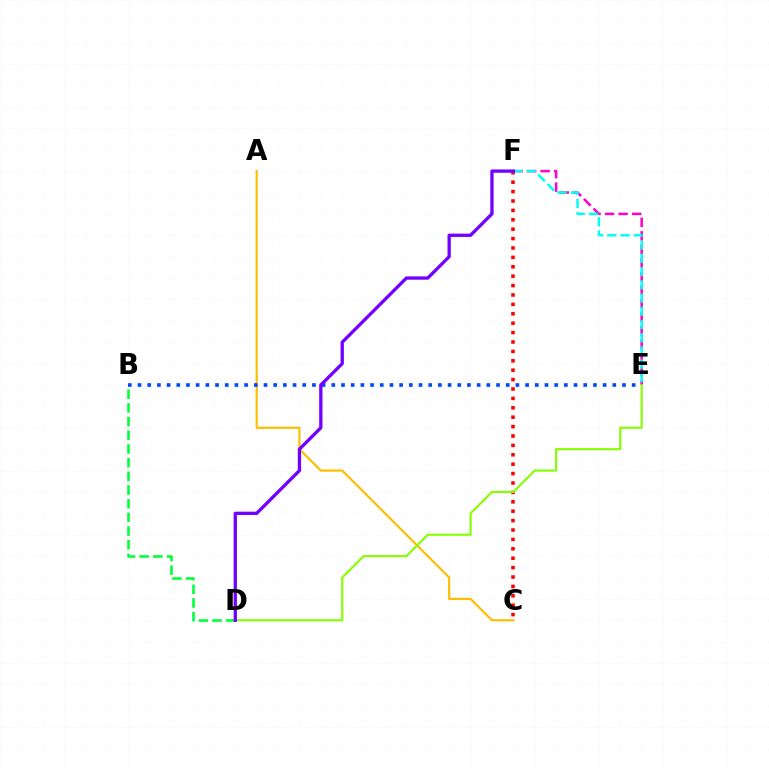{('A', 'C'): [{'color': '#ffbd00', 'line_style': 'solid', 'thickness': 1.56}], ('C', 'F'): [{'color': '#ff0000', 'line_style': 'dotted', 'thickness': 2.55}], ('B', 'E'): [{'color': '#004bff', 'line_style': 'dotted', 'thickness': 2.63}], ('E', 'F'): [{'color': '#ff00cf', 'line_style': 'dashed', 'thickness': 1.84}, {'color': '#00fff6', 'line_style': 'dashed', 'thickness': 1.8}], ('D', 'E'): [{'color': '#84ff00', 'line_style': 'solid', 'thickness': 1.52}], ('B', 'D'): [{'color': '#00ff39', 'line_style': 'dashed', 'thickness': 1.86}], ('D', 'F'): [{'color': '#7200ff', 'line_style': 'solid', 'thickness': 2.38}]}